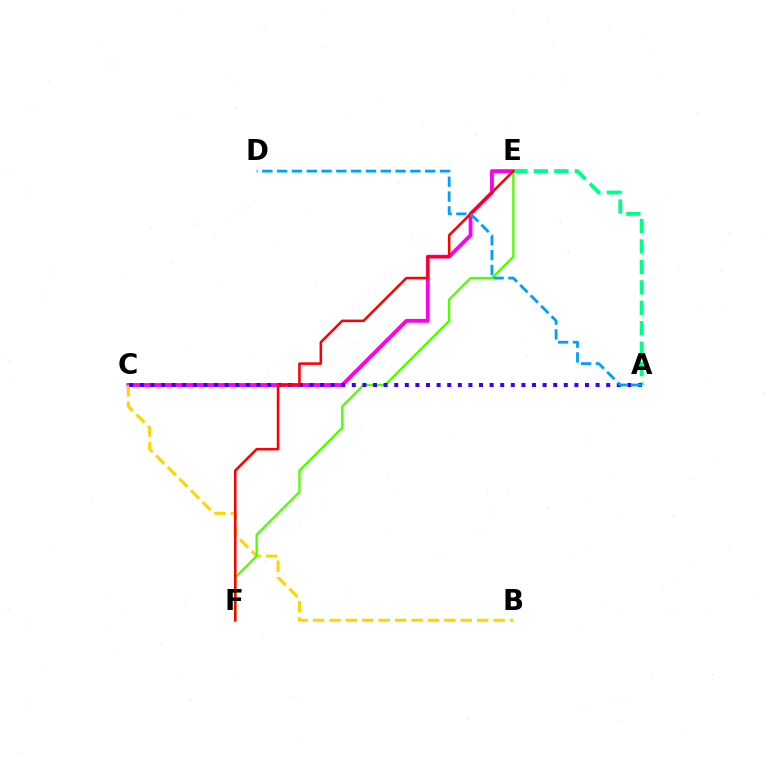{('C', 'E'): [{'color': '#ff00ed', 'line_style': 'solid', 'thickness': 2.76}], ('B', 'C'): [{'color': '#ffd500', 'line_style': 'dashed', 'thickness': 2.23}], ('E', 'F'): [{'color': '#4fff00', 'line_style': 'solid', 'thickness': 1.66}, {'color': '#ff0000', 'line_style': 'solid', 'thickness': 1.83}], ('A', 'E'): [{'color': '#00ff86', 'line_style': 'dashed', 'thickness': 2.78}], ('A', 'C'): [{'color': '#3700ff', 'line_style': 'dotted', 'thickness': 2.88}], ('A', 'D'): [{'color': '#009eff', 'line_style': 'dashed', 'thickness': 2.01}]}